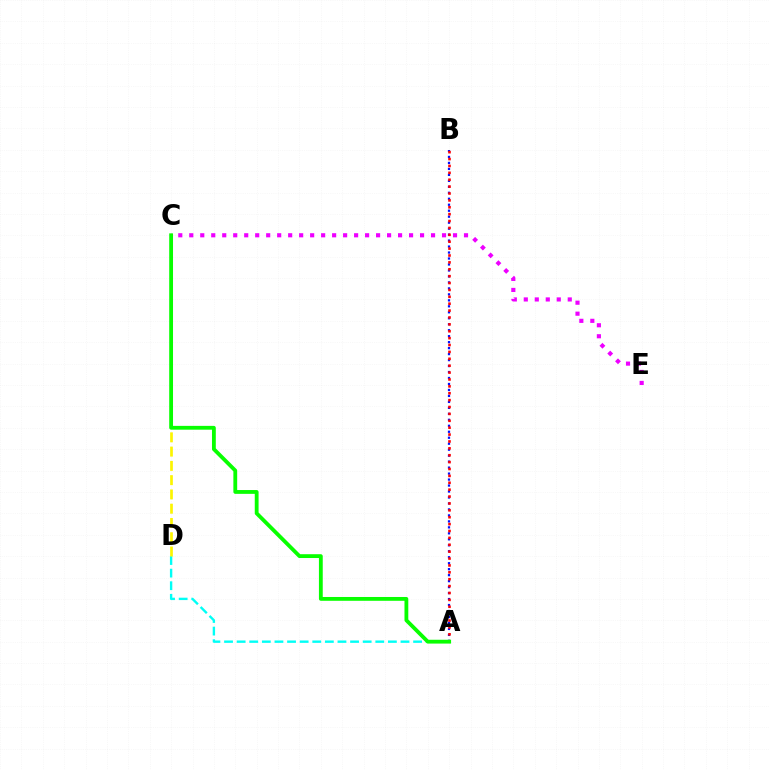{('A', 'B'): [{'color': '#0010ff', 'line_style': 'dotted', 'thickness': 1.62}, {'color': '#ff0000', 'line_style': 'dotted', 'thickness': 1.87}], ('C', 'E'): [{'color': '#ee00ff', 'line_style': 'dotted', 'thickness': 2.99}], ('A', 'D'): [{'color': '#00fff6', 'line_style': 'dashed', 'thickness': 1.71}], ('C', 'D'): [{'color': '#fcf500', 'line_style': 'dashed', 'thickness': 1.94}], ('A', 'C'): [{'color': '#08ff00', 'line_style': 'solid', 'thickness': 2.75}]}